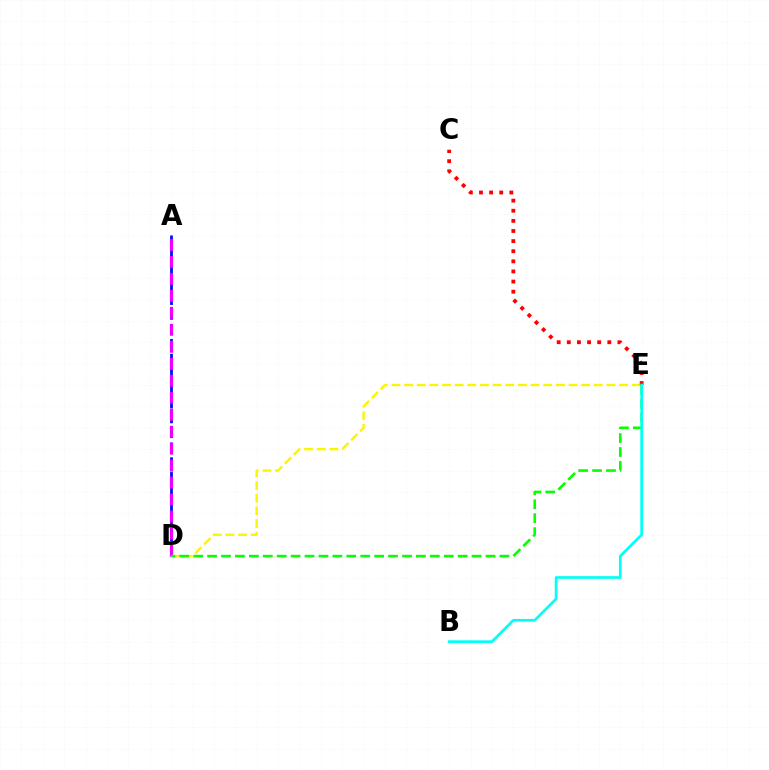{('D', 'E'): [{'color': '#fcf500', 'line_style': 'dashed', 'thickness': 1.72}, {'color': '#08ff00', 'line_style': 'dashed', 'thickness': 1.89}], ('C', 'E'): [{'color': '#ff0000', 'line_style': 'dotted', 'thickness': 2.75}], ('A', 'D'): [{'color': '#0010ff', 'line_style': 'dashed', 'thickness': 2.01}, {'color': '#ee00ff', 'line_style': 'dashed', 'thickness': 2.31}], ('B', 'E'): [{'color': '#00fff6', 'line_style': 'solid', 'thickness': 1.94}]}